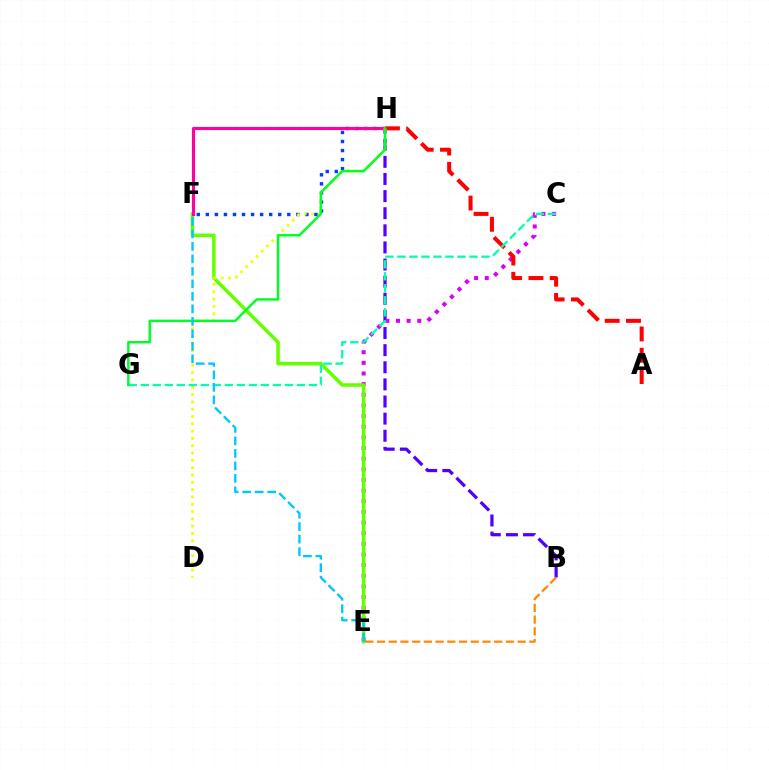{('B', 'H'): [{'color': '#4f00ff', 'line_style': 'dashed', 'thickness': 2.33}], ('B', 'E'): [{'color': '#ff8800', 'line_style': 'dashed', 'thickness': 1.59}], ('F', 'H'): [{'color': '#003fff', 'line_style': 'dotted', 'thickness': 2.46}, {'color': '#ff00a0', 'line_style': 'solid', 'thickness': 2.26}], ('C', 'E'): [{'color': '#d600ff', 'line_style': 'dotted', 'thickness': 2.89}], ('E', 'F'): [{'color': '#66ff00', 'line_style': 'solid', 'thickness': 2.54}, {'color': '#00c7ff', 'line_style': 'dashed', 'thickness': 1.7}], ('A', 'H'): [{'color': '#ff0000', 'line_style': 'dashed', 'thickness': 2.89}], ('D', 'H'): [{'color': '#eeff00', 'line_style': 'dotted', 'thickness': 1.99}], ('C', 'G'): [{'color': '#00ffaf', 'line_style': 'dashed', 'thickness': 1.63}], ('G', 'H'): [{'color': '#00ff27', 'line_style': 'solid', 'thickness': 1.77}]}